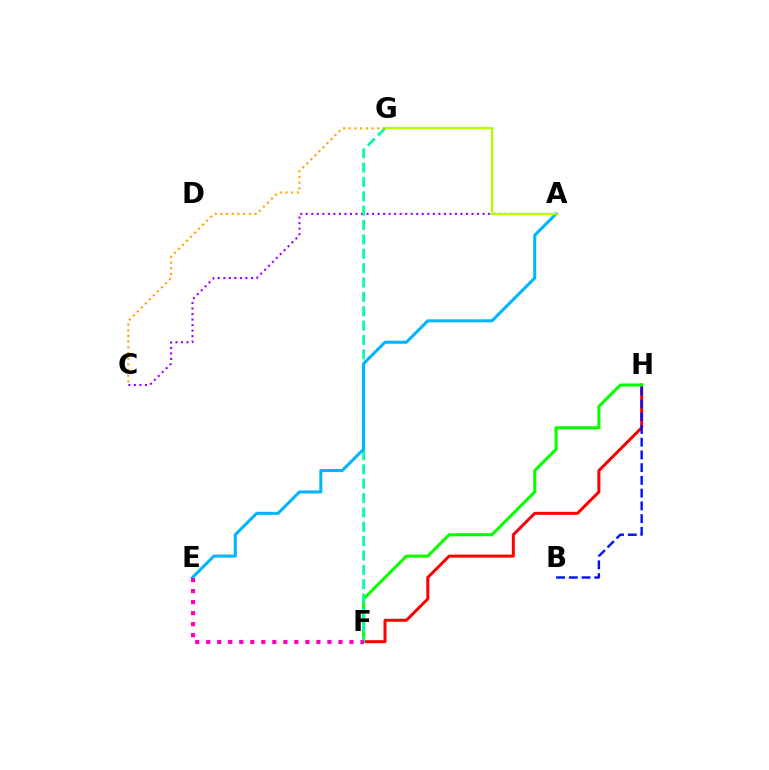{('A', 'C'): [{'color': '#9b00ff', 'line_style': 'dotted', 'thickness': 1.5}], ('F', 'H'): [{'color': '#ff0000', 'line_style': 'solid', 'thickness': 2.16}, {'color': '#08ff00', 'line_style': 'solid', 'thickness': 2.2}], ('F', 'G'): [{'color': '#00ff9d', 'line_style': 'dashed', 'thickness': 1.95}], ('A', 'E'): [{'color': '#00b5ff', 'line_style': 'solid', 'thickness': 2.19}], ('A', 'G'): [{'color': '#b3ff00', 'line_style': 'solid', 'thickness': 1.63}], ('B', 'H'): [{'color': '#0010ff', 'line_style': 'dashed', 'thickness': 1.73}], ('C', 'G'): [{'color': '#ffa500', 'line_style': 'dotted', 'thickness': 1.55}], ('E', 'F'): [{'color': '#ff00bd', 'line_style': 'dotted', 'thickness': 2.99}]}